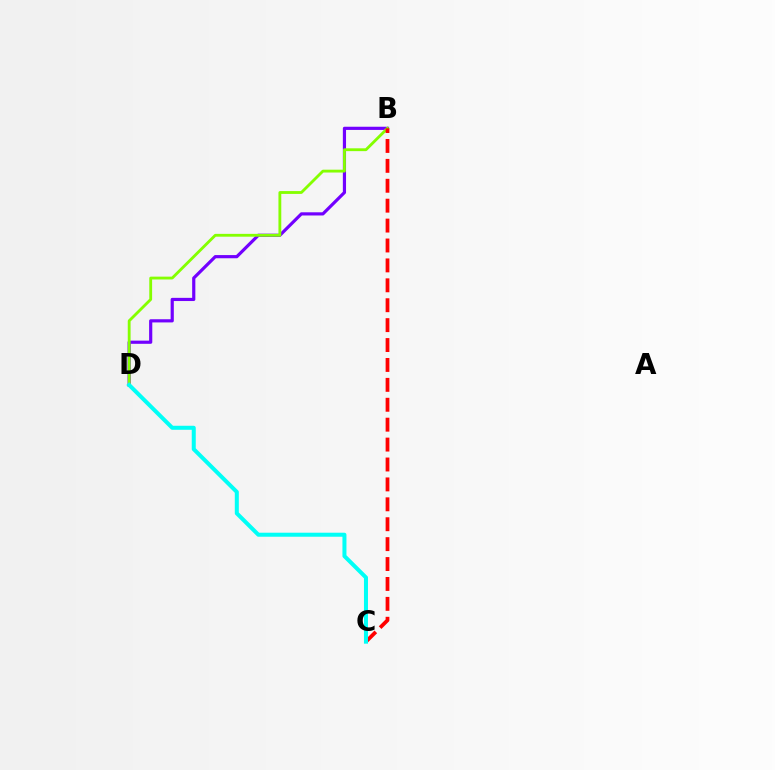{('B', 'D'): [{'color': '#7200ff', 'line_style': 'solid', 'thickness': 2.29}, {'color': '#84ff00', 'line_style': 'solid', 'thickness': 2.04}], ('B', 'C'): [{'color': '#ff0000', 'line_style': 'dashed', 'thickness': 2.7}], ('C', 'D'): [{'color': '#00fff6', 'line_style': 'solid', 'thickness': 2.89}]}